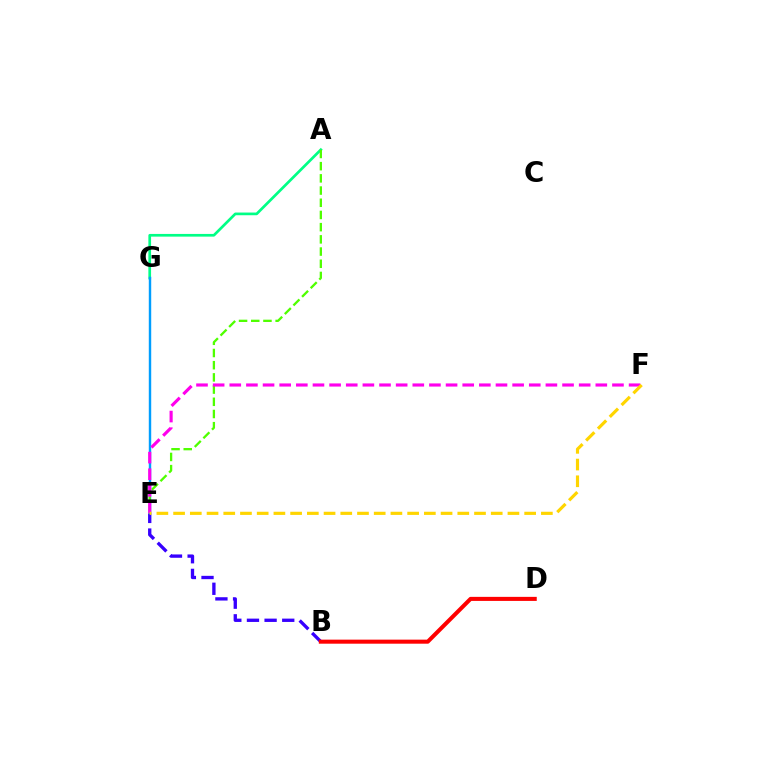{('B', 'E'): [{'color': '#3700ff', 'line_style': 'dashed', 'thickness': 2.4}], ('A', 'G'): [{'color': '#00ff86', 'line_style': 'solid', 'thickness': 1.94}], ('E', 'G'): [{'color': '#009eff', 'line_style': 'solid', 'thickness': 1.75}], ('A', 'E'): [{'color': '#4fff00', 'line_style': 'dashed', 'thickness': 1.66}], ('E', 'F'): [{'color': '#ff00ed', 'line_style': 'dashed', 'thickness': 2.26}, {'color': '#ffd500', 'line_style': 'dashed', 'thickness': 2.27}], ('B', 'D'): [{'color': '#ff0000', 'line_style': 'solid', 'thickness': 2.92}]}